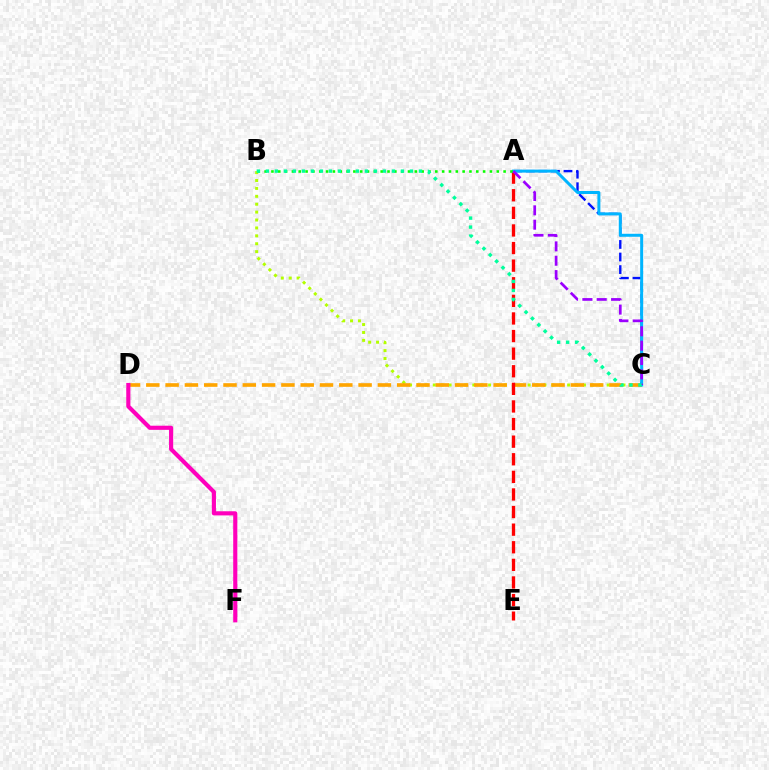{('B', 'C'): [{'color': '#b3ff00', 'line_style': 'dotted', 'thickness': 2.15}, {'color': '#00ff9d', 'line_style': 'dotted', 'thickness': 2.45}], ('C', 'D'): [{'color': '#ffa500', 'line_style': 'dashed', 'thickness': 2.62}], ('A', 'E'): [{'color': '#ff0000', 'line_style': 'dashed', 'thickness': 2.39}], ('A', 'C'): [{'color': '#0010ff', 'line_style': 'dashed', 'thickness': 1.71}, {'color': '#00b5ff', 'line_style': 'solid', 'thickness': 2.15}, {'color': '#9b00ff', 'line_style': 'dashed', 'thickness': 1.95}], ('A', 'B'): [{'color': '#08ff00', 'line_style': 'dotted', 'thickness': 1.86}], ('D', 'F'): [{'color': '#ff00bd', 'line_style': 'solid', 'thickness': 2.98}]}